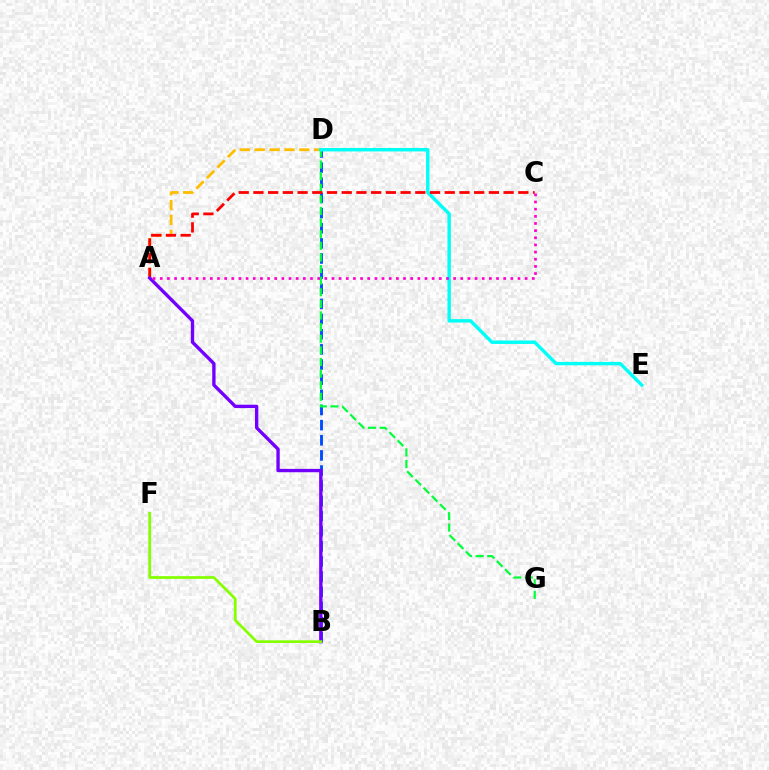{('A', 'D'): [{'color': '#ffbd00', 'line_style': 'dashed', 'thickness': 2.02}], ('B', 'D'): [{'color': '#004bff', 'line_style': 'dashed', 'thickness': 2.06}], ('D', 'G'): [{'color': '#00ff39', 'line_style': 'dashed', 'thickness': 1.58}], ('D', 'E'): [{'color': '#00fff6', 'line_style': 'solid', 'thickness': 2.47}], ('A', 'C'): [{'color': '#ff0000', 'line_style': 'dashed', 'thickness': 2.0}, {'color': '#ff00cf', 'line_style': 'dotted', 'thickness': 1.94}], ('A', 'B'): [{'color': '#7200ff', 'line_style': 'solid', 'thickness': 2.41}], ('B', 'F'): [{'color': '#84ff00', 'line_style': 'solid', 'thickness': 1.97}]}